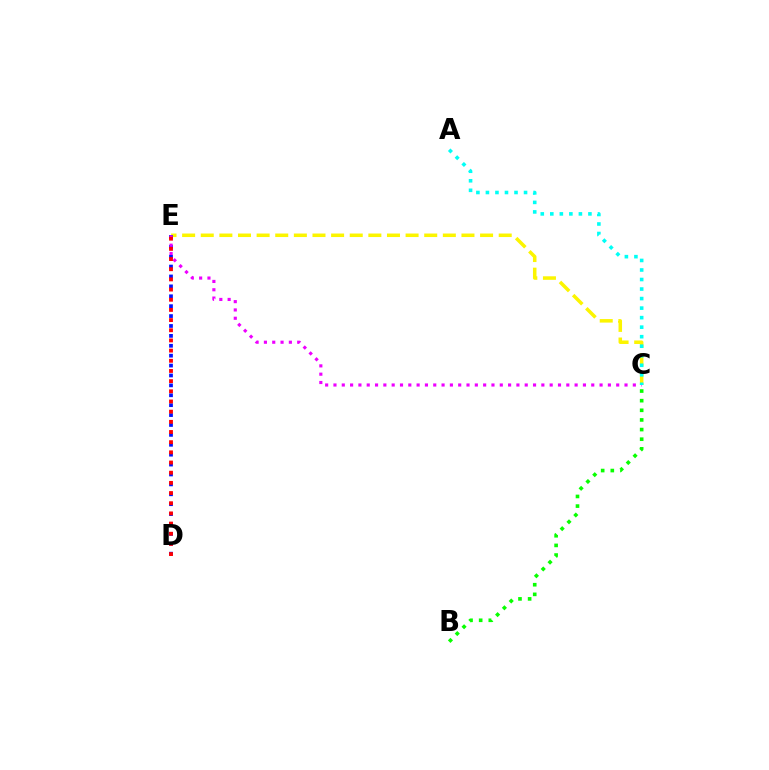{('C', 'E'): [{'color': '#fcf500', 'line_style': 'dashed', 'thickness': 2.53}, {'color': '#ee00ff', 'line_style': 'dotted', 'thickness': 2.26}], ('D', 'E'): [{'color': '#0010ff', 'line_style': 'dotted', 'thickness': 2.69}, {'color': '#ff0000', 'line_style': 'dotted', 'thickness': 2.76}], ('A', 'C'): [{'color': '#00fff6', 'line_style': 'dotted', 'thickness': 2.59}], ('B', 'C'): [{'color': '#08ff00', 'line_style': 'dotted', 'thickness': 2.62}]}